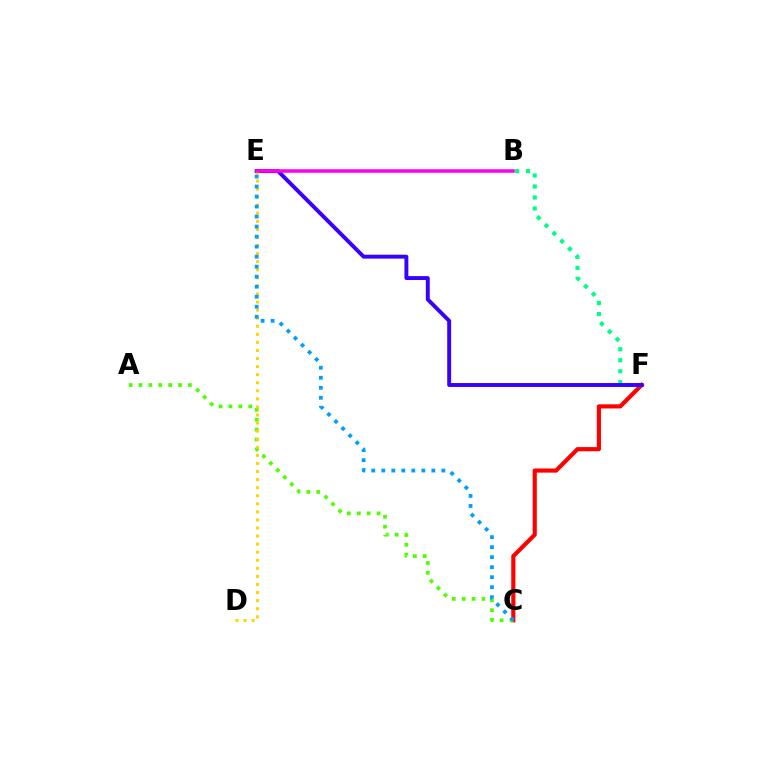{('C', 'F'): [{'color': '#ff0000', 'line_style': 'solid', 'thickness': 2.99}], ('B', 'F'): [{'color': '#00ff86', 'line_style': 'dotted', 'thickness': 2.99}], ('A', 'C'): [{'color': '#4fff00', 'line_style': 'dotted', 'thickness': 2.69}], ('E', 'F'): [{'color': '#3700ff', 'line_style': 'solid', 'thickness': 2.82}], ('D', 'E'): [{'color': '#ffd500', 'line_style': 'dotted', 'thickness': 2.19}], ('B', 'E'): [{'color': '#ff00ed', 'line_style': 'solid', 'thickness': 2.53}], ('C', 'E'): [{'color': '#009eff', 'line_style': 'dotted', 'thickness': 2.72}]}